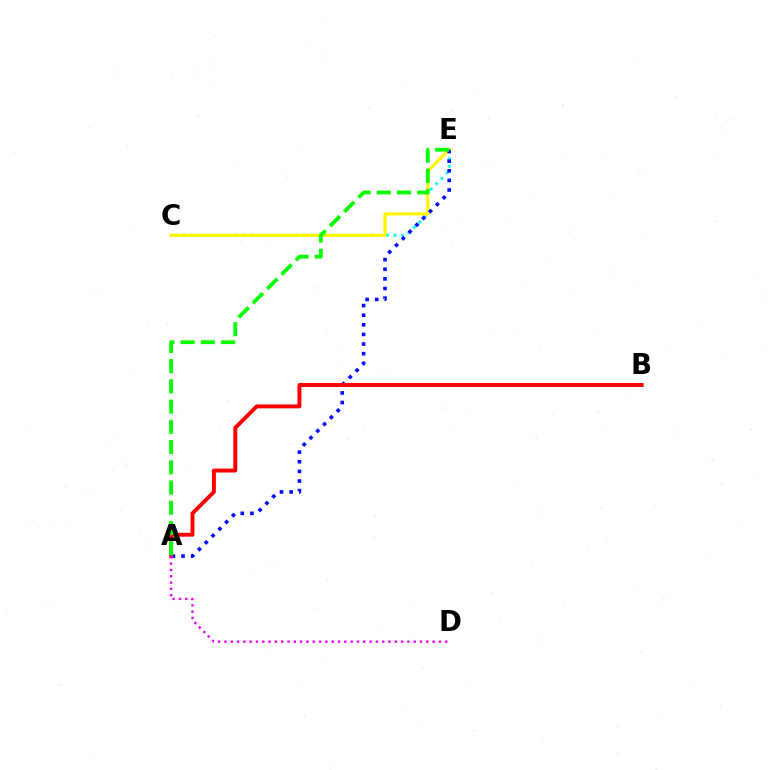{('C', 'E'): [{'color': '#00fff6', 'line_style': 'dotted', 'thickness': 2.05}, {'color': '#fcf500', 'line_style': 'solid', 'thickness': 2.28}], ('A', 'E'): [{'color': '#0010ff', 'line_style': 'dotted', 'thickness': 2.61}, {'color': '#08ff00', 'line_style': 'dashed', 'thickness': 2.75}], ('A', 'B'): [{'color': '#ff0000', 'line_style': 'solid', 'thickness': 2.82}], ('A', 'D'): [{'color': '#ee00ff', 'line_style': 'dotted', 'thickness': 1.71}]}